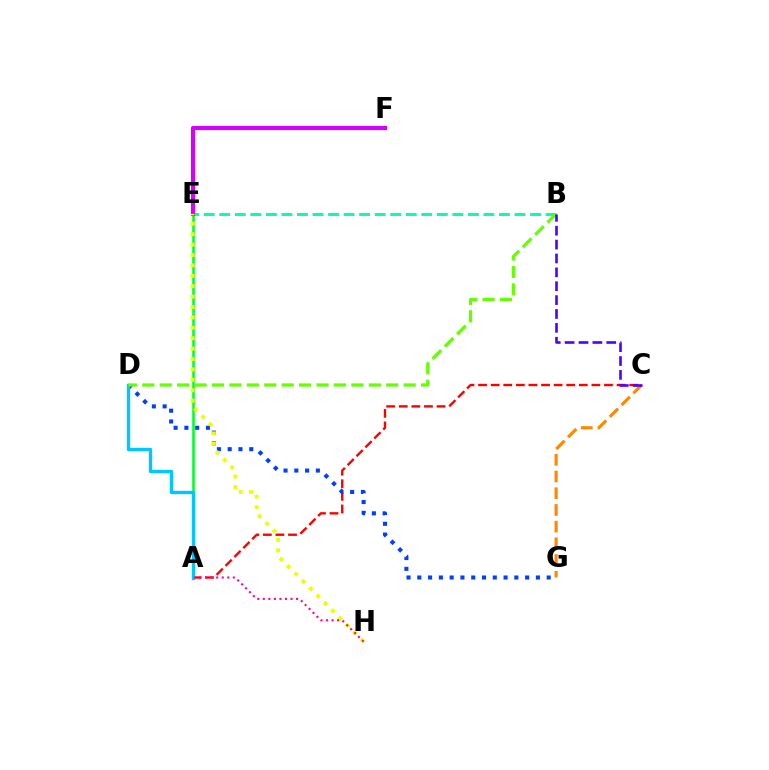{('B', 'E'): [{'color': '#00ffaf', 'line_style': 'dashed', 'thickness': 2.11}], ('A', 'E'): [{'color': '#00ff27', 'line_style': 'solid', 'thickness': 1.85}], ('E', 'F'): [{'color': '#d600ff', 'line_style': 'solid', 'thickness': 2.99}], ('A', 'C'): [{'color': '#ff0000', 'line_style': 'dashed', 'thickness': 1.71}], ('C', 'G'): [{'color': '#ff8800', 'line_style': 'dashed', 'thickness': 2.27}], ('D', 'G'): [{'color': '#003fff', 'line_style': 'dotted', 'thickness': 2.93}], ('A', 'D'): [{'color': '#00c7ff', 'line_style': 'solid', 'thickness': 2.43}], ('E', 'H'): [{'color': '#eeff00', 'line_style': 'dotted', 'thickness': 2.83}], ('B', 'D'): [{'color': '#66ff00', 'line_style': 'dashed', 'thickness': 2.37}], ('A', 'H'): [{'color': '#ff00a0', 'line_style': 'dotted', 'thickness': 1.51}], ('B', 'C'): [{'color': '#4f00ff', 'line_style': 'dashed', 'thickness': 1.89}]}